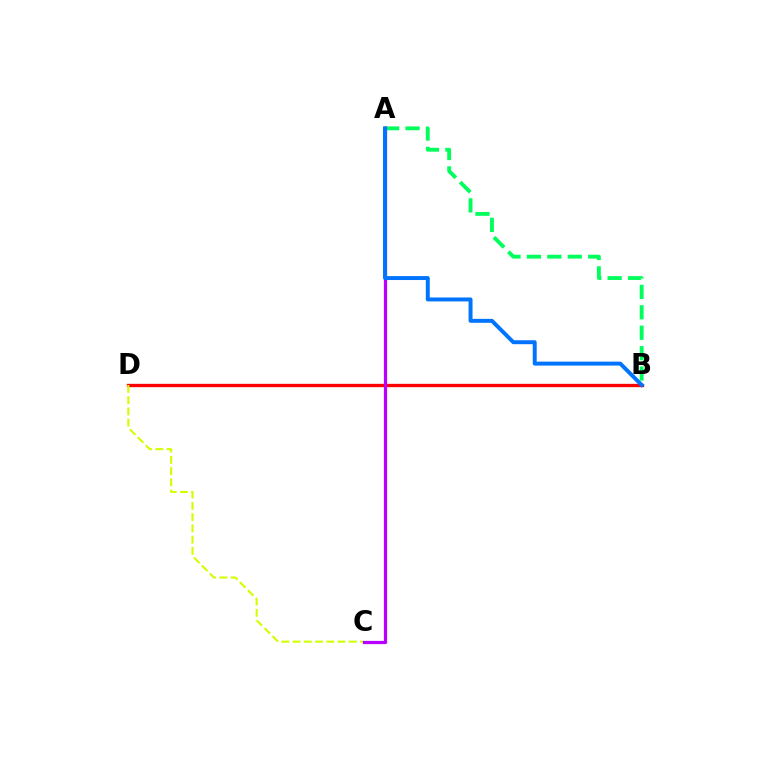{('B', 'D'): [{'color': '#ff0000', 'line_style': 'solid', 'thickness': 2.39}], ('A', 'B'): [{'color': '#00ff5c', 'line_style': 'dashed', 'thickness': 2.77}, {'color': '#0074ff', 'line_style': 'solid', 'thickness': 2.84}], ('C', 'D'): [{'color': '#d1ff00', 'line_style': 'dashed', 'thickness': 1.53}], ('A', 'C'): [{'color': '#b900ff', 'line_style': 'solid', 'thickness': 2.33}]}